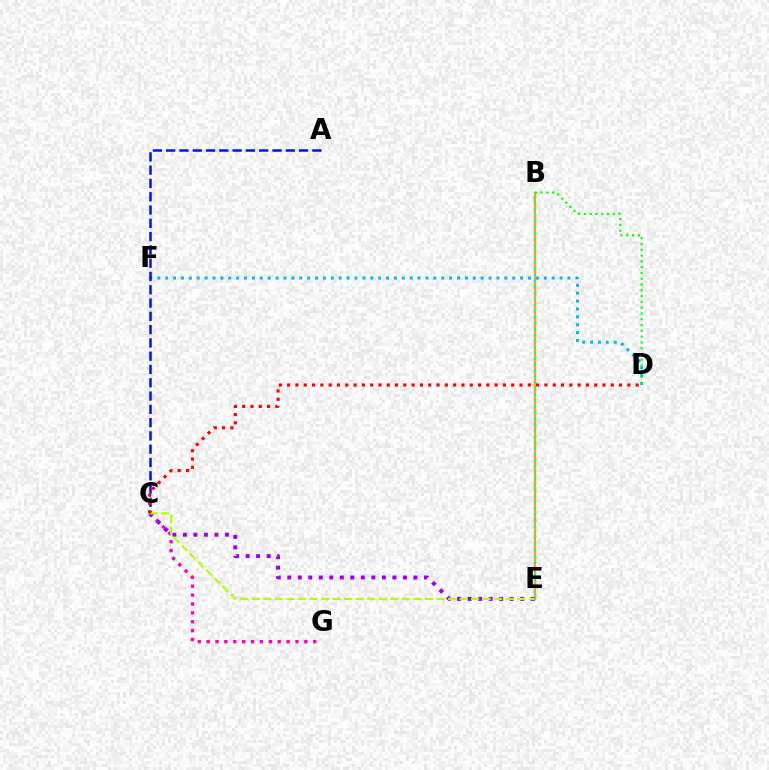{('B', 'E'): [{'color': '#ffa500', 'line_style': 'solid', 'thickness': 1.7}, {'color': '#00ff9d', 'line_style': 'dotted', 'thickness': 1.62}], ('D', 'F'): [{'color': '#00b5ff', 'line_style': 'dotted', 'thickness': 2.14}], ('A', 'C'): [{'color': '#0010ff', 'line_style': 'dashed', 'thickness': 1.81}], ('C', 'G'): [{'color': '#ff00bd', 'line_style': 'dotted', 'thickness': 2.41}], ('B', 'D'): [{'color': '#08ff00', 'line_style': 'dotted', 'thickness': 1.57}], ('C', 'E'): [{'color': '#9b00ff', 'line_style': 'dotted', 'thickness': 2.86}, {'color': '#b3ff00', 'line_style': 'dashed', 'thickness': 1.57}], ('C', 'D'): [{'color': '#ff0000', 'line_style': 'dotted', 'thickness': 2.25}]}